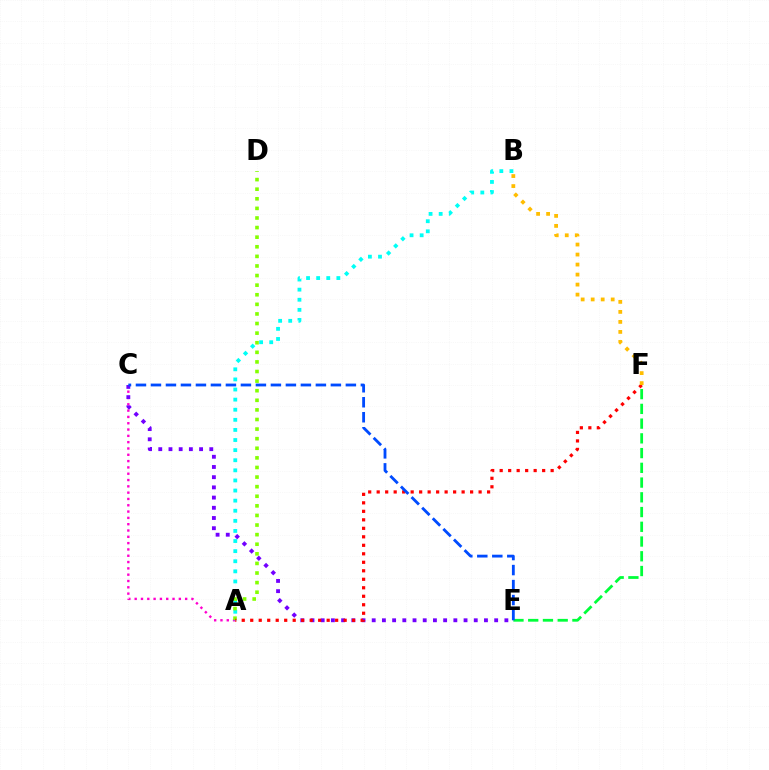{('A', 'C'): [{'color': '#ff00cf', 'line_style': 'dotted', 'thickness': 1.71}], ('C', 'E'): [{'color': '#7200ff', 'line_style': 'dotted', 'thickness': 2.77}, {'color': '#004bff', 'line_style': 'dashed', 'thickness': 2.04}], ('A', 'B'): [{'color': '#00fff6', 'line_style': 'dotted', 'thickness': 2.74}], ('A', 'D'): [{'color': '#84ff00', 'line_style': 'dotted', 'thickness': 2.61}], ('E', 'F'): [{'color': '#00ff39', 'line_style': 'dashed', 'thickness': 2.0}], ('A', 'F'): [{'color': '#ff0000', 'line_style': 'dotted', 'thickness': 2.31}], ('B', 'F'): [{'color': '#ffbd00', 'line_style': 'dotted', 'thickness': 2.72}]}